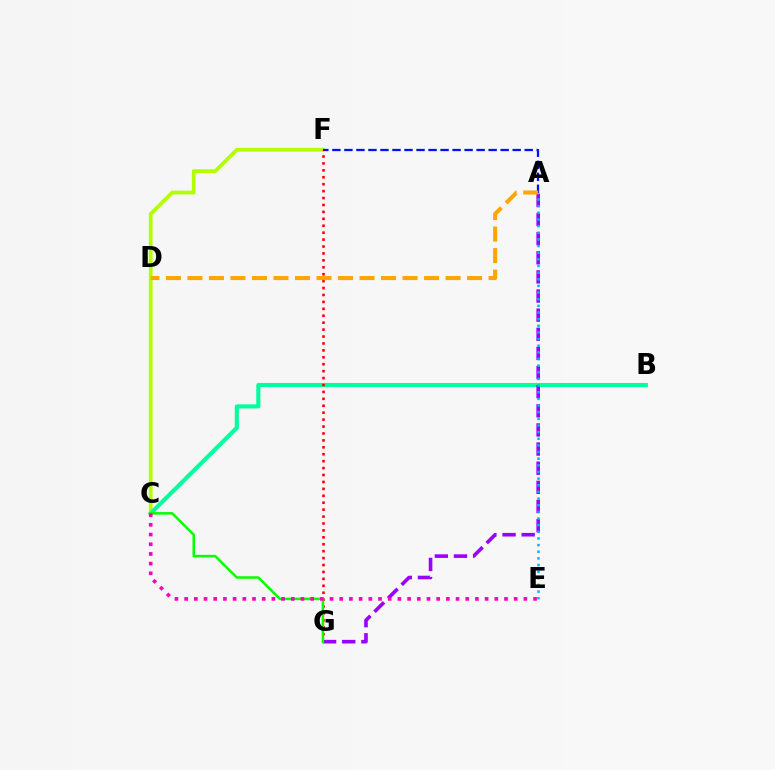{('C', 'F'): [{'color': '#b3ff00', 'line_style': 'solid', 'thickness': 2.69}], ('A', 'F'): [{'color': '#0010ff', 'line_style': 'dashed', 'thickness': 1.63}], ('B', 'C'): [{'color': '#00ff9d', 'line_style': 'solid', 'thickness': 2.95}], ('F', 'G'): [{'color': '#ff0000', 'line_style': 'dotted', 'thickness': 1.88}], ('A', 'G'): [{'color': '#9b00ff', 'line_style': 'dashed', 'thickness': 2.6}], ('A', 'D'): [{'color': '#ffa500', 'line_style': 'dashed', 'thickness': 2.92}], ('A', 'E'): [{'color': '#00b5ff', 'line_style': 'dotted', 'thickness': 1.81}], ('C', 'G'): [{'color': '#08ff00', 'line_style': 'solid', 'thickness': 1.83}], ('C', 'E'): [{'color': '#ff00bd', 'line_style': 'dotted', 'thickness': 2.63}]}